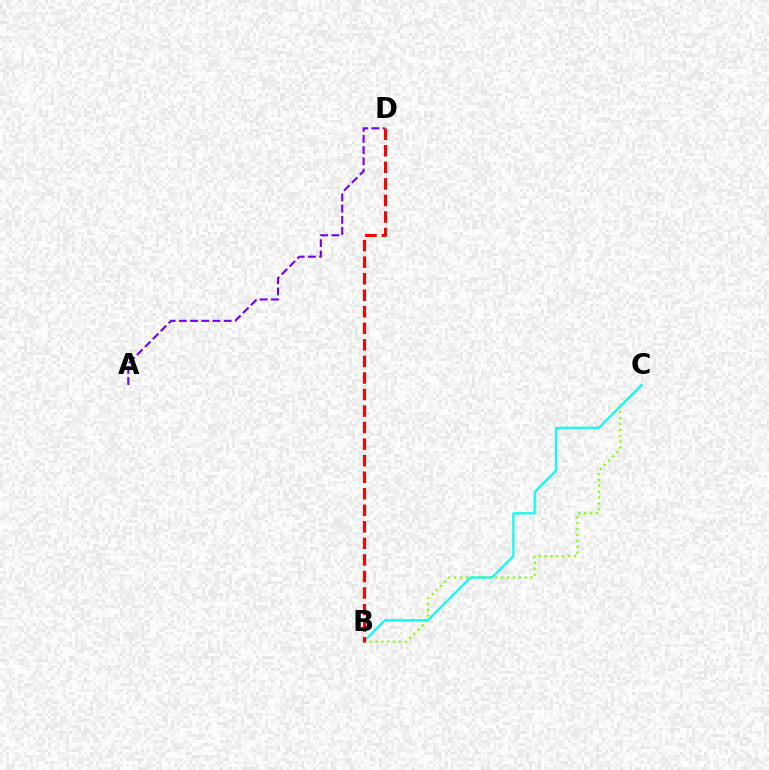{('B', 'C'): [{'color': '#84ff00', 'line_style': 'dotted', 'thickness': 1.6}, {'color': '#00fff6', 'line_style': 'solid', 'thickness': 1.53}], ('A', 'D'): [{'color': '#7200ff', 'line_style': 'dashed', 'thickness': 1.52}], ('B', 'D'): [{'color': '#ff0000', 'line_style': 'dashed', 'thickness': 2.25}]}